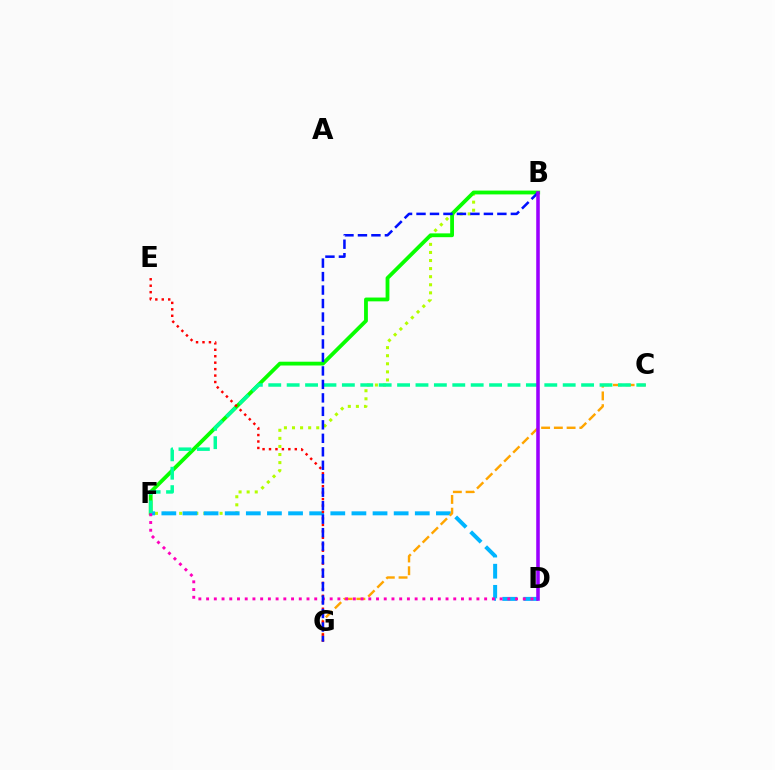{('B', 'F'): [{'color': '#b3ff00', 'line_style': 'dotted', 'thickness': 2.19}, {'color': '#08ff00', 'line_style': 'solid', 'thickness': 2.74}], ('D', 'F'): [{'color': '#00b5ff', 'line_style': 'dashed', 'thickness': 2.87}, {'color': '#ff00bd', 'line_style': 'dotted', 'thickness': 2.1}], ('C', 'G'): [{'color': '#ffa500', 'line_style': 'dashed', 'thickness': 1.73}], ('E', 'G'): [{'color': '#ff0000', 'line_style': 'dotted', 'thickness': 1.75}], ('C', 'F'): [{'color': '#00ff9d', 'line_style': 'dashed', 'thickness': 2.5}], ('B', 'G'): [{'color': '#0010ff', 'line_style': 'dashed', 'thickness': 1.83}], ('B', 'D'): [{'color': '#9b00ff', 'line_style': 'solid', 'thickness': 2.55}]}